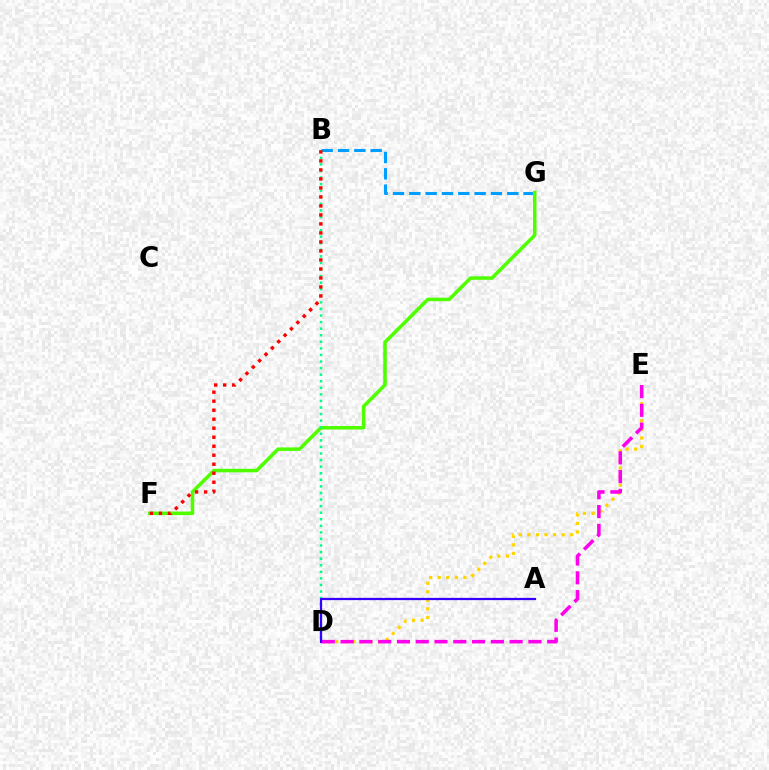{('B', 'G'): [{'color': '#009eff', 'line_style': 'dashed', 'thickness': 2.22}], ('D', 'E'): [{'color': '#ffd500', 'line_style': 'dotted', 'thickness': 2.33}, {'color': '#ff00ed', 'line_style': 'dashed', 'thickness': 2.55}], ('F', 'G'): [{'color': '#4fff00', 'line_style': 'solid', 'thickness': 2.54}], ('B', 'D'): [{'color': '#00ff86', 'line_style': 'dotted', 'thickness': 1.79}], ('A', 'D'): [{'color': '#3700ff', 'line_style': 'solid', 'thickness': 1.61}], ('B', 'F'): [{'color': '#ff0000', 'line_style': 'dotted', 'thickness': 2.45}]}